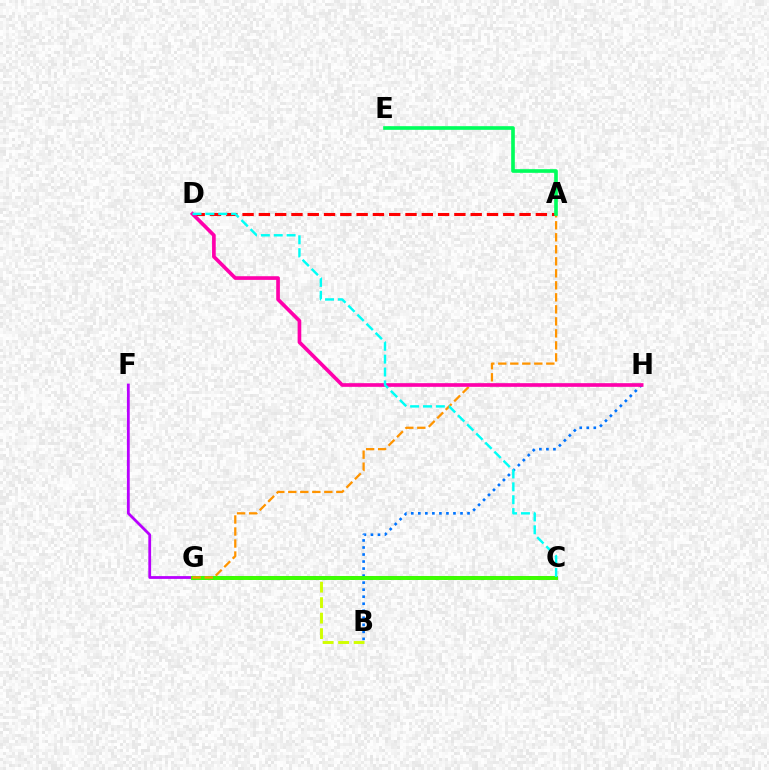{('B', 'H'): [{'color': '#0074ff', 'line_style': 'dotted', 'thickness': 1.91}], ('B', 'G'): [{'color': '#d1ff00', 'line_style': 'dashed', 'thickness': 2.1}], ('C', 'F'): [{'color': '#b900ff', 'line_style': 'solid', 'thickness': 2.0}], ('A', 'D'): [{'color': '#ff0000', 'line_style': 'dashed', 'thickness': 2.21}], ('C', 'G'): [{'color': '#2500ff', 'line_style': 'dotted', 'thickness': 2.53}, {'color': '#3dff00', 'line_style': 'solid', 'thickness': 2.83}], ('A', 'G'): [{'color': '#ff9400', 'line_style': 'dashed', 'thickness': 1.63}], ('D', 'H'): [{'color': '#ff00ac', 'line_style': 'solid', 'thickness': 2.64}], ('C', 'D'): [{'color': '#00fff6', 'line_style': 'dashed', 'thickness': 1.75}], ('A', 'E'): [{'color': '#00ff5c', 'line_style': 'solid', 'thickness': 2.63}]}